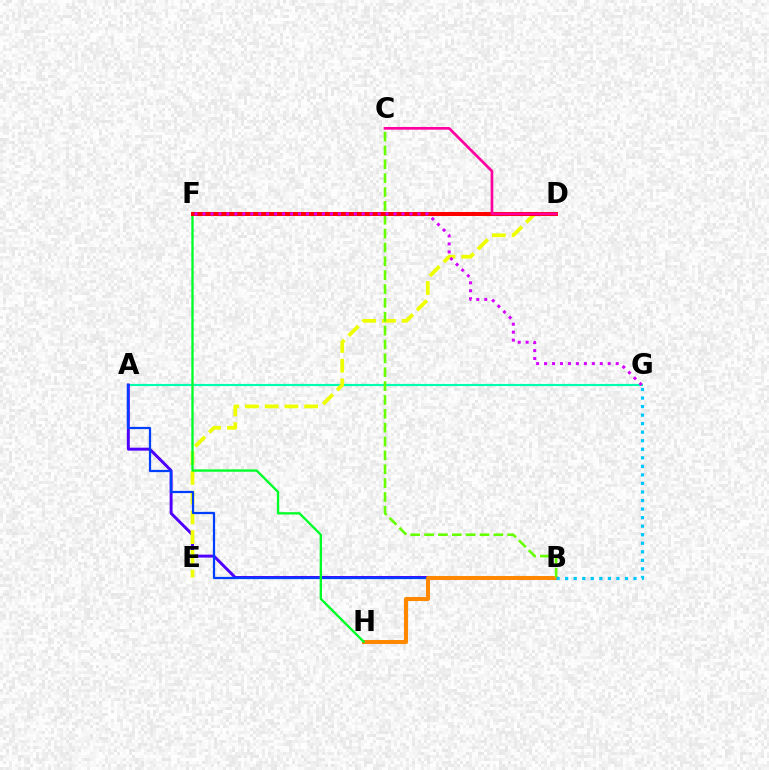{('A', 'G'): [{'color': '#00ffaf', 'line_style': 'solid', 'thickness': 1.55}], ('A', 'B'): [{'color': '#4f00ff', 'line_style': 'solid', 'thickness': 2.13}, {'color': '#003fff', 'line_style': 'solid', 'thickness': 1.6}], ('D', 'E'): [{'color': '#eeff00', 'line_style': 'dashed', 'thickness': 2.68}], ('B', 'H'): [{'color': '#ff8800', 'line_style': 'solid', 'thickness': 2.9}], ('B', 'C'): [{'color': '#66ff00', 'line_style': 'dashed', 'thickness': 1.88}], ('F', 'H'): [{'color': '#00ff27', 'line_style': 'solid', 'thickness': 1.68}], ('D', 'F'): [{'color': '#ff0000', 'line_style': 'solid', 'thickness': 2.9}], ('B', 'G'): [{'color': '#00c7ff', 'line_style': 'dotted', 'thickness': 2.32}], ('C', 'D'): [{'color': '#ff00a0', 'line_style': 'solid', 'thickness': 1.95}], ('F', 'G'): [{'color': '#d600ff', 'line_style': 'dotted', 'thickness': 2.16}]}